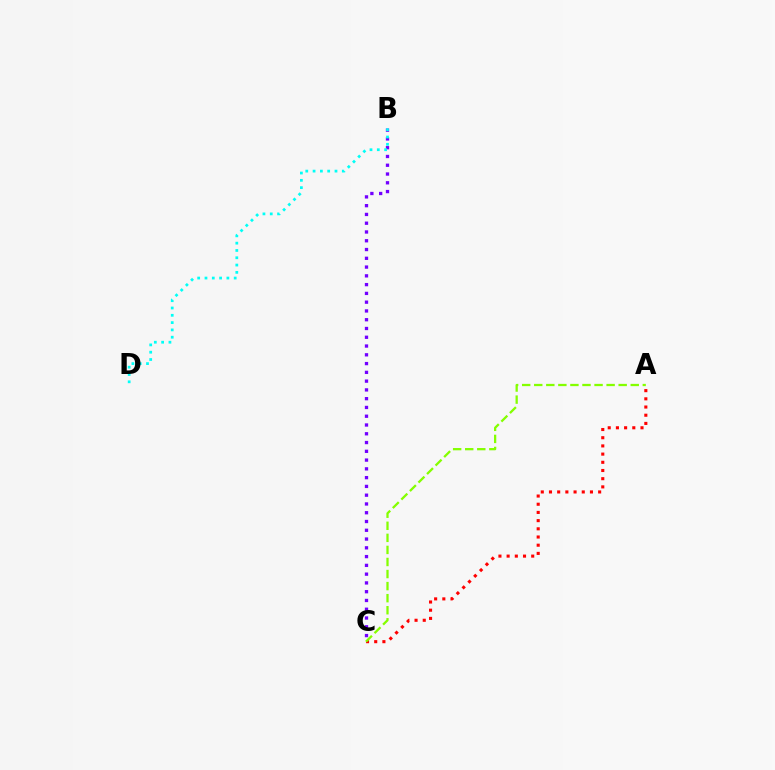{('B', 'C'): [{'color': '#7200ff', 'line_style': 'dotted', 'thickness': 2.38}], ('B', 'D'): [{'color': '#00fff6', 'line_style': 'dotted', 'thickness': 1.98}], ('A', 'C'): [{'color': '#ff0000', 'line_style': 'dotted', 'thickness': 2.23}, {'color': '#84ff00', 'line_style': 'dashed', 'thickness': 1.64}]}